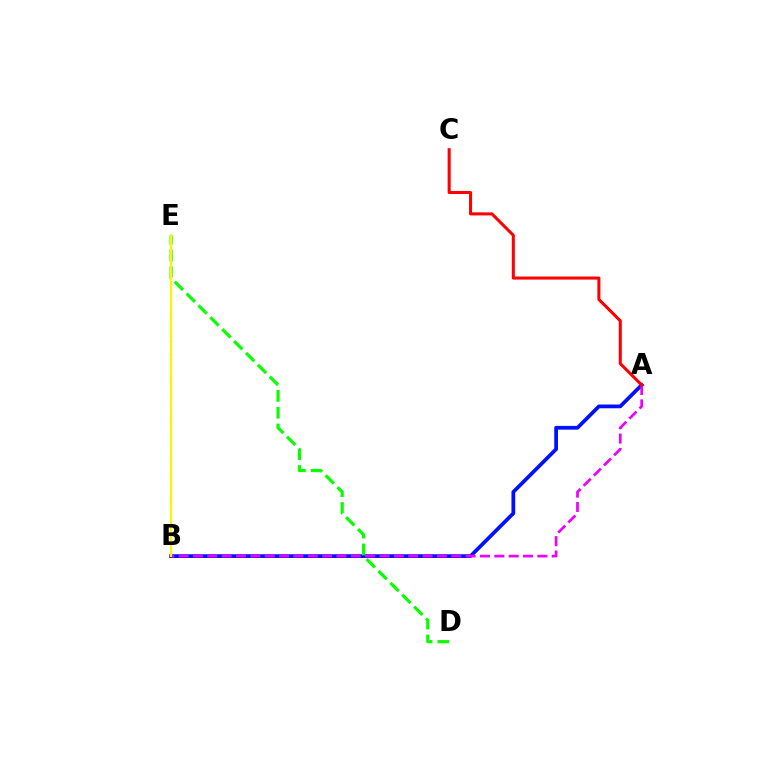{('A', 'B'): [{'color': '#0010ff', 'line_style': 'solid', 'thickness': 2.69}, {'color': '#ee00ff', 'line_style': 'dashed', 'thickness': 1.95}], ('B', 'E'): [{'color': '#00fff6', 'line_style': 'dotted', 'thickness': 1.56}, {'color': '#fcf500', 'line_style': 'solid', 'thickness': 1.55}], ('D', 'E'): [{'color': '#08ff00', 'line_style': 'dashed', 'thickness': 2.28}], ('A', 'C'): [{'color': '#ff0000', 'line_style': 'solid', 'thickness': 2.2}]}